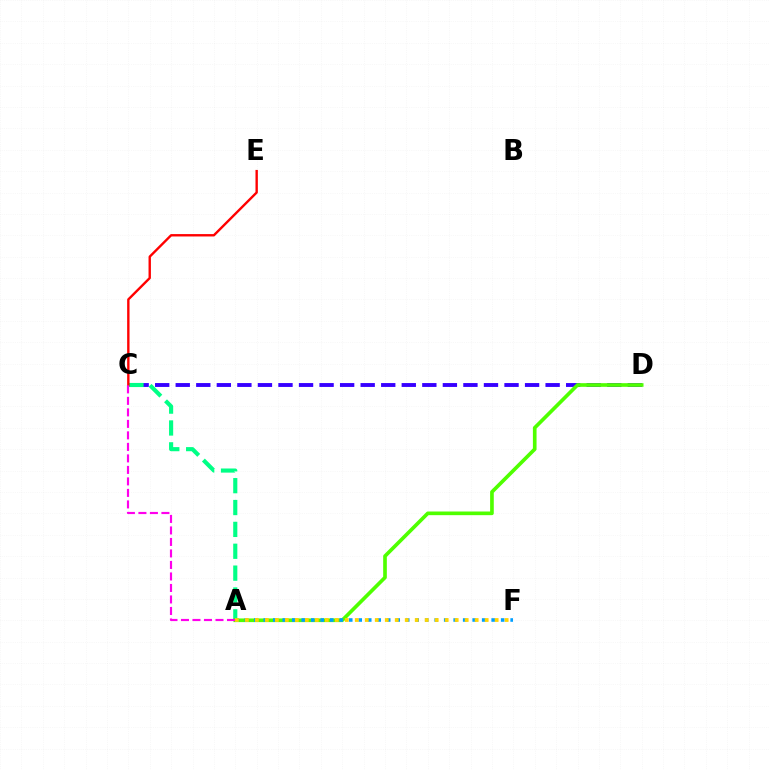{('C', 'D'): [{'color': '#3700ff', 'line_style': 'dashed', 'thickness': 2.79}], ('A', 'C'): [{'color': '#00ff86', 'line_style': 'dashed', 'thickness': 2.97}, {'color': '#ff00ed', 'line_style': 'dashed', 'thickness': 1.56}], ('C', 'E'): [{'color': '#ff0000', 'line_style': 'solid', 'thickness': 1.71}], ('A', 'D'): [{'color': '#4fff00', 'line_style': 'solid', 'thickness': 2.63}], ('A', 'F'): [{'color': '#009eff', 'line_style': 'dotted', 'thickness': 2.58}, {'color': '#ffd500', 'line_style': 'dotted', 'thickness': 2.71}]}